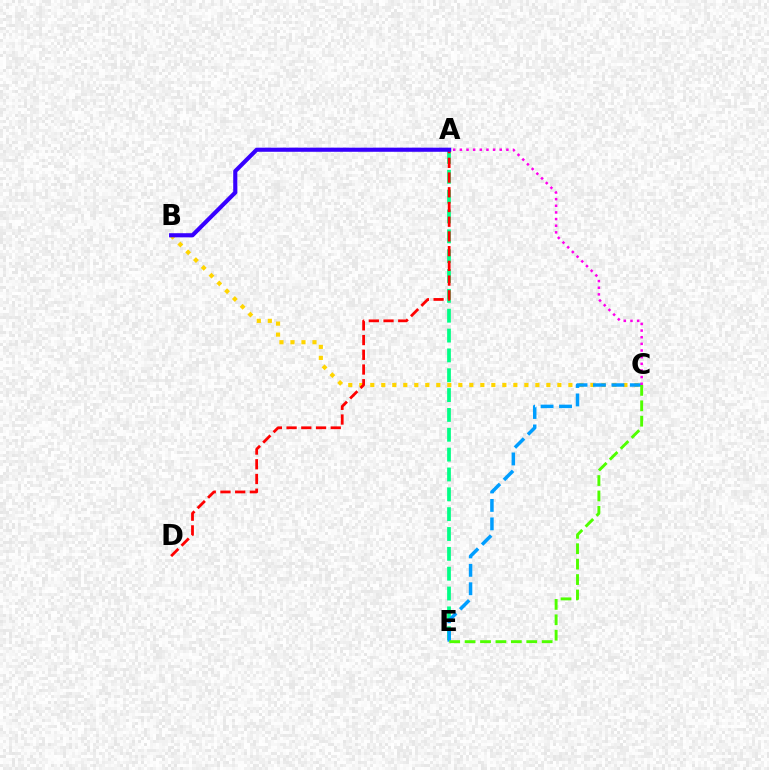{('B', 'C'): [{'color': '#ffd500', 'line_style': 'dotted', 'thickness': 2.99}], ('A', 'E'): [{'color': '#00ff86', 'line_style': 'dashed', 'thickness': 2.7}], ('C', 'E'): [{'color': '#009eff', 'line_style': 'dashed', 'thickness': 2.51}, {'color': '#4fff00', 'line_style': 'dashed', 'thickness': 2.09}], ('A', 'D'): [{'color': '#ff0000', 'line_style': 'dashed', 'thickness': 2.0}], ('A', 'C'): [{'color': '#ff00ed', 'line_style': 'dotted', 'thickness': 1.81}], ('A', 'B'): [{'color': '#3700ff', 'line_style': 'solid', 'thickness': 2.97}]}